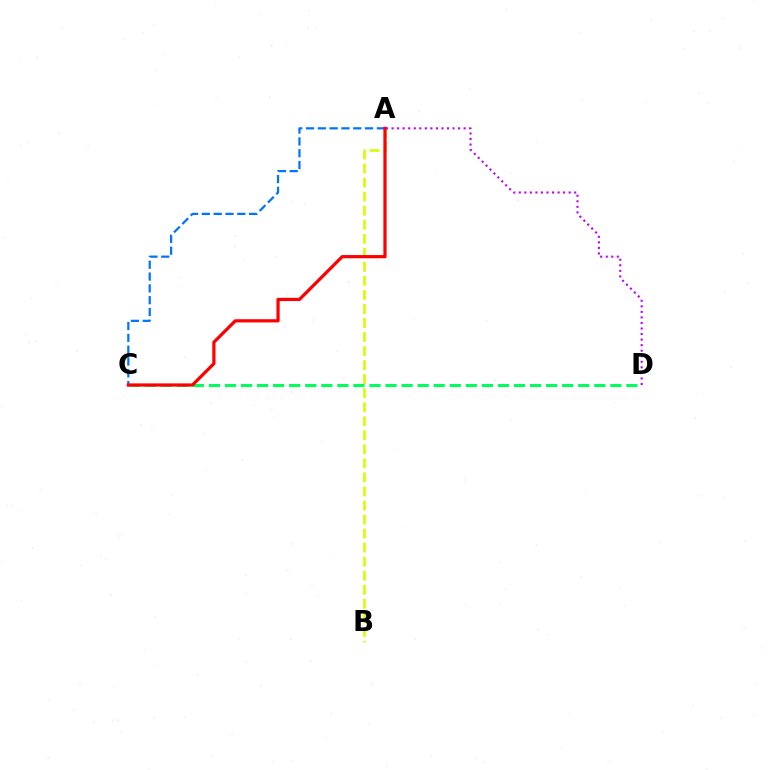{('A', 'B'): [{'color': '#d1ff00', 'line_style': 'dashed', 'thickness': 1.91}], ('C', 'D'): [{'color': '#00ff5c', 'line_style': 'dashed', 'thickness': 2.18}], ('A', 'C'): [{'color': '#0074ff', 'line_style': 'dashed', 'thickness': 1.6}, {'color': '#ff0000', 'line_style': 'solid', 'thickness': 2.31}], ('A', 'D'): [{'color': '#b900ff', 'line_style': 'dotted', 'thickness': 1.51}]}